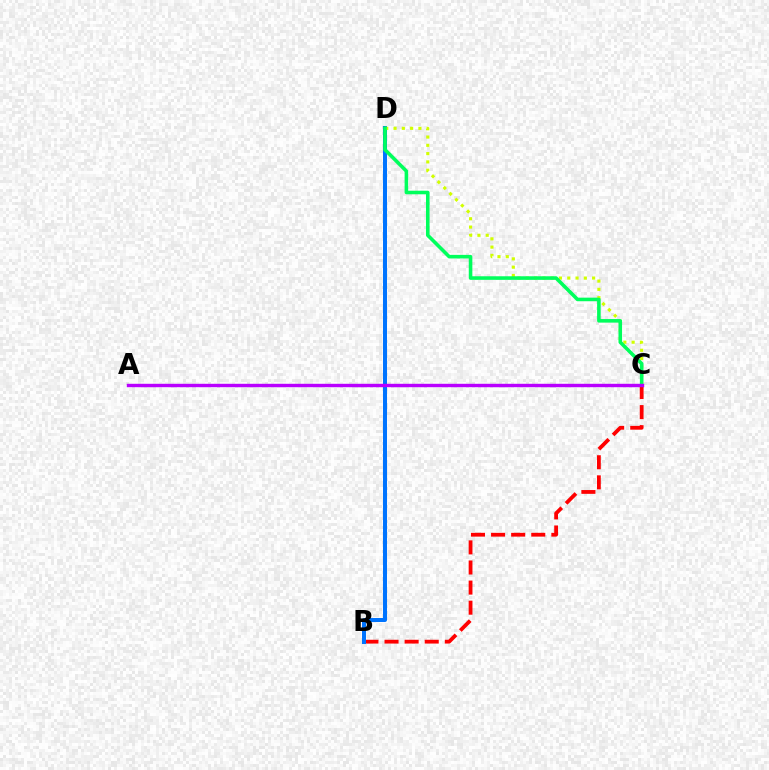{('B', 'C'): [{'color': '#ff0000', 'line_style': 'dashed', 'thickness': 2.73}], ('B', 'D'): [{'color': '#0074ff', 'line_style': 'solid', 'thickness': 2.89}], ('C', 'D'): [{'color': '#d1ff00', 'line_style': 'dotted', 'thickness': 2.25}, {'color': '#00ff5c', 'line_style': 'solid', 'thickness': 2.58}], ('A', 'C'): [{'color': '#b900ff', 'line_style': 'solid', 'thickness': 2.45}]}